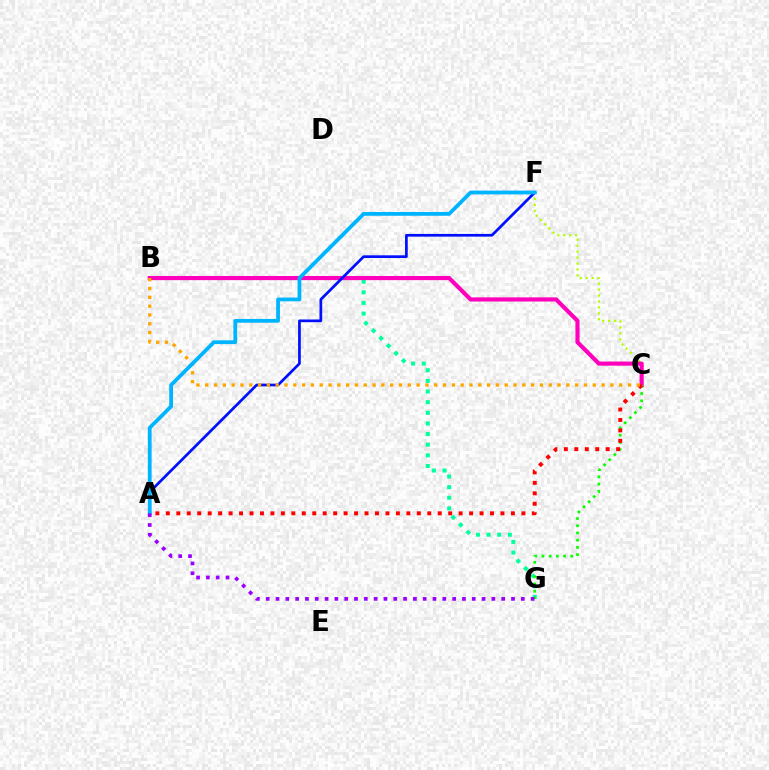{('B', 'G'): [{'color': '#00ff9d', 'line_style': 'dotted', 'thickness': 2.89}], ('C', 'F'): [{'color': '#b3ff00', 'line_style': 'dotted', 'thickness': 1.61}], ('B', 'C'): [{'color': '#ff00bd', 'line_style': 'solid', 'thickness': 2.98}, {'color': '#ffa500', 'line_style': 'dotted', 'thickness': 2.39}], ('A', 'F'): [{'color': '#0010ff', 'line_style': 'solid', 'thickness': 1.95}, {'color': '#00b5ff', 'line_style': 'solid', 'thickness': 2.72}], ('C', 'G'): [{'color': '#08ff00', 'line_style': 'dotted', 'thickness': 1.96}], ('A', 'C'): [{'color': '#ff0000', 'line_style': 'dotted', 'thickness': 2.84}], ('A', 'G'): [{'color': '#9b00ff', 'line_style': 'dotted', 'thickness': 2.67}]}